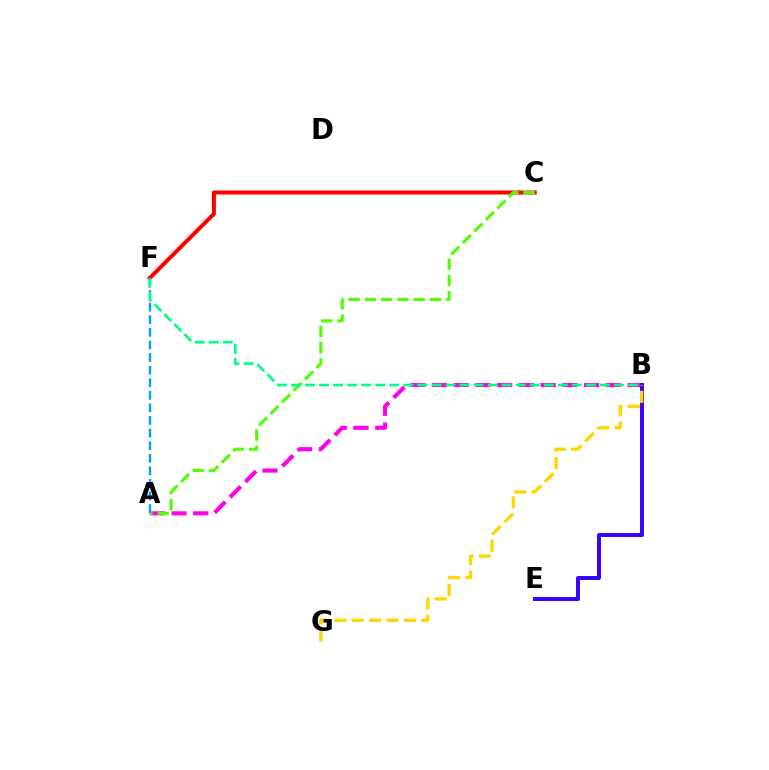{('C', 'F'): [{'color': '#ff0000', 'line_style': 'solid', 'thickness': 2.88}], ('A', 'B'): [{'color': '#ff00ed', 'line_style': 'dashed', 'thickness': 2.95}], ('B', 'E'): [{'color': '#3700ff', 'line_style': 'solid', 'thickness': 2.84}], ('A', 'C'): [{'color': '#4fff00', 'line_style': 'dashed', 'thickness': 2.21}], ('B', 'G'): [{'color': '#ffd500', 'line_style': 'dashed', 'thickness': 2.36}], ('A', 'F'): [{'color': '#009eff', 'line_style': 'dashed', 'thickness': 1.71}], ('B', 'F'): [{'color': '#00ff86', 'line_style': 'dashed', 'thickness': 1.91}]}